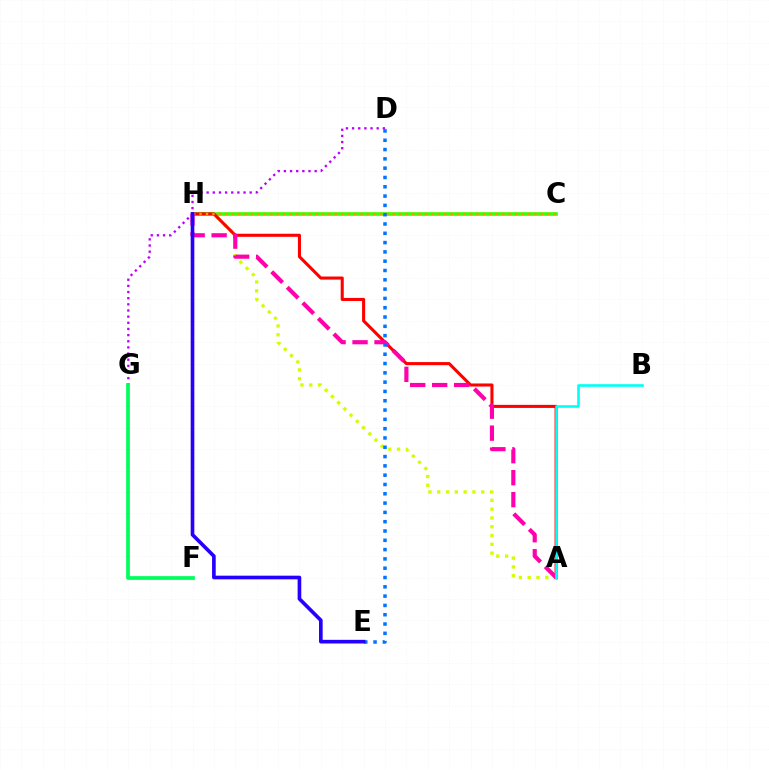{('A', 'H'): [{'color': '#d1ff00', 'line_style': 'dotted', 'thickness': 2.39}, {'color': '#ff0000', 'line_style': 'solid', 'thickness': 2.21}, {'color': '#ff00ac', 'line_style': 'dashed', 'thickness': 2.99}], ('C', 'H'): [{'color': '#3dff00', 'line_style': 'solid', 'thickness': 2.62}, {'color': '#ff9400', 'line_style': 'dotted', 'thickness': 1.75}], ('D', 'G'): [{'color': '#b900ff', 'line_style': 'dotted', 'thickness': 1.67}], ('F', 'G'): [{'color': '#00ff5c', 'line_style': 'solid', 'thickness': 2.67}], ('D', 'E'): [{'color': '#0074ff', 'line_style': 'dotted', 'thickness': 2.53}], ('A', 'B'): [{'color': '#00fff6', 'line_style': 'solid', 'thickness': 1.89}], ('E', 'H'): [{'color': '#2500ff', 'line_style': 'solid', 'thickness': 2.63}]}